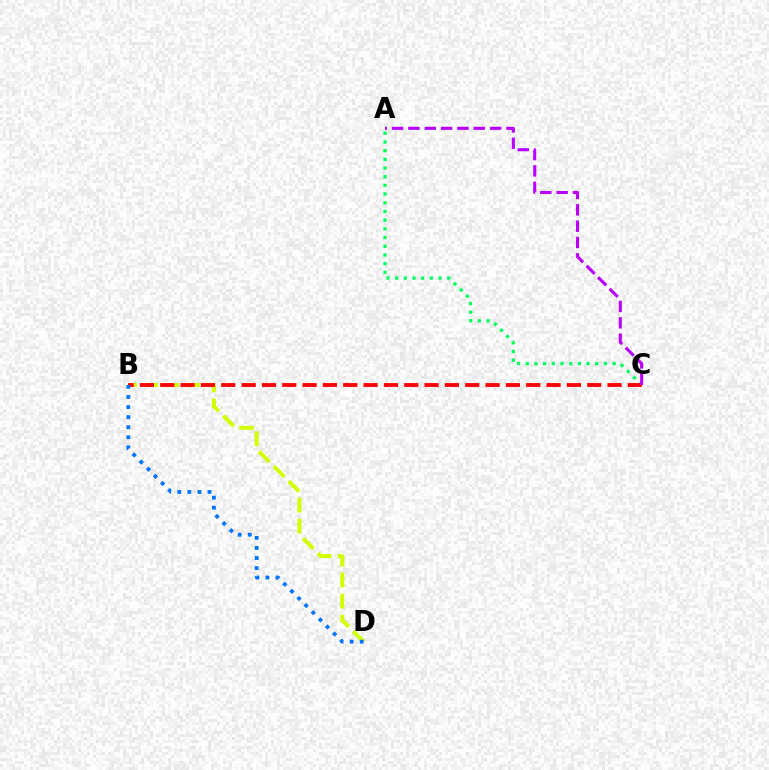{('B', 'D'): [{'color': '#d1ff00', 'line_style': 'dashed', 'thickness': 2.86}, {'color': '#0074ff', 'line_style': 'dotted', 'thickness': 2.74}], ('A', 'C'): [{'color': '#00ff5c', 'line_style': 'dotted', 'thickness': 2.36}, {'color': '#b900ff', 'line_style': 'dashed', 'thickness': 2.22}], ('B', 'C'): [{'color': '#ff0000', 'line_style': 'dashed', 'thickness': 2.76}]}